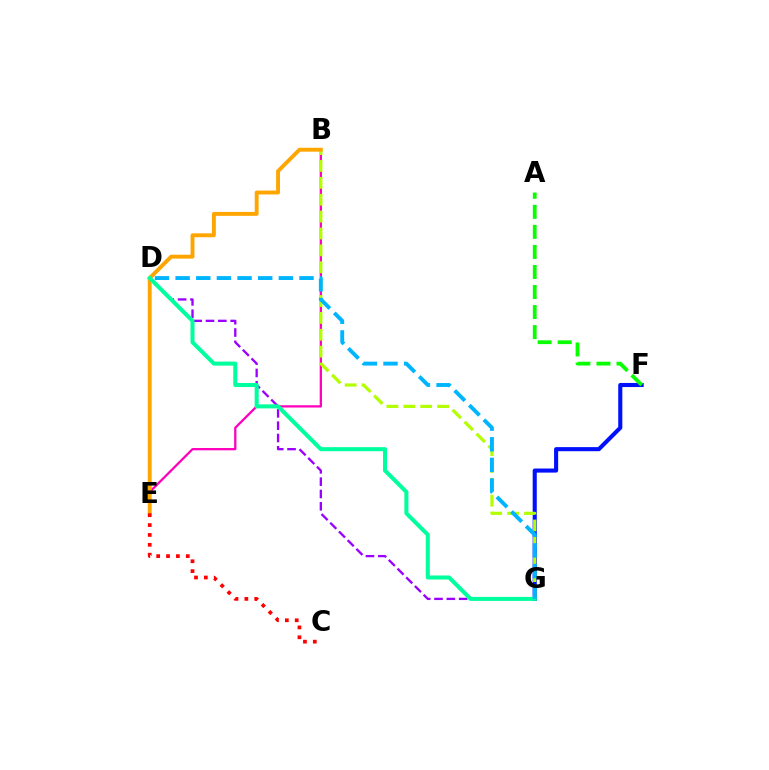{('F', 'G'): [{'color': '#0010ff', 'line_style': 'solid', 'thickness': 2.94}], ('B', 'E'): [{'color': '#ff00bd', 'line_style': 'solid', 'thickness': 1.64}, {'color': '#ffa500', 'line_style': 'solid', 'thickness': 2.8}], ('B', 'G'): [{'color': '#b3ff00', 'line_style': 'dashed', 'thickness': 2.29}], ('D', 'G'): [{'color': '#9b00ff', 'line_style': 'dashed', 'thickness': 1.67}, {'color': '#00ff9d', 'line_style': 'solid', 'thickness': 2.9}, {'color': '#00b5ff', 'line_style': 'dashed', 'thickness': 2.8}], ('A', 'F'): [{'color': '#08ff00', 'line_style': 'dashed', 'thickness': 2.72}], ('C', 'E'): [{'color': '#ff0000', 'line_style': 'dotted', 'thickness': 2.68}]}